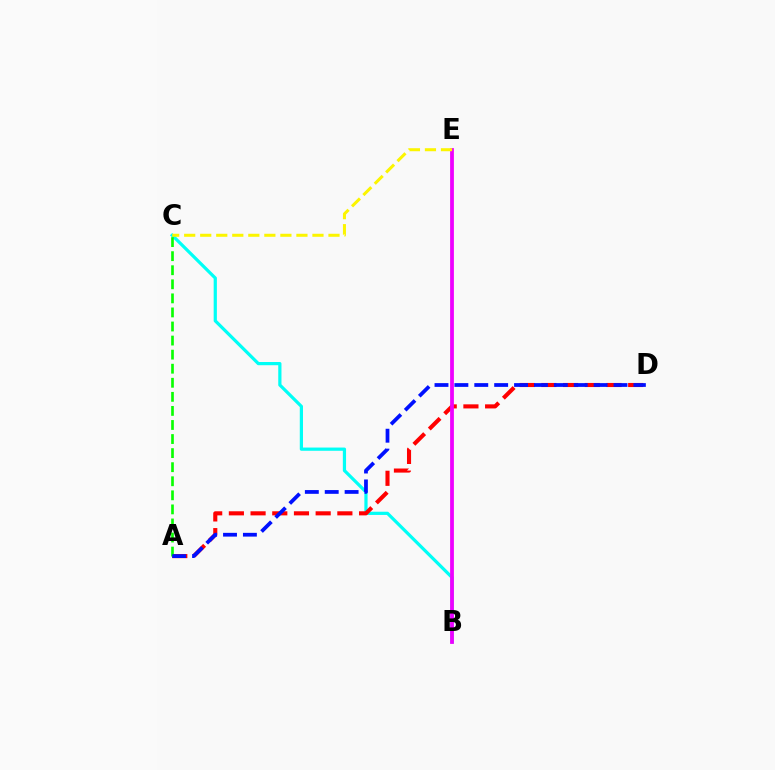{('B', 'C'): [{'color': '#00fff6', 'line_style': 'solid', 'thickness': 2.32}], ('A', 'D'): [{'color': '#ff0000', 'line_style': 'dashed', 'thickness': 2.95}, {'color': '#0010ff', 'line_style': 'dashed', 'thickness': 2.7}], ('A', 'C'): [{'color': '#08ff00', 'line_style': 'dashed', 'thickness': 1.91}], ('B', 'E'): [{'color': '#ee00ff', 'line_style': 'solid', 'thickness': 2.72}], ('C', 'E'): [{'color': '#fcf500', 'line_style': 'dashed', 'thickness': 2.18}]}